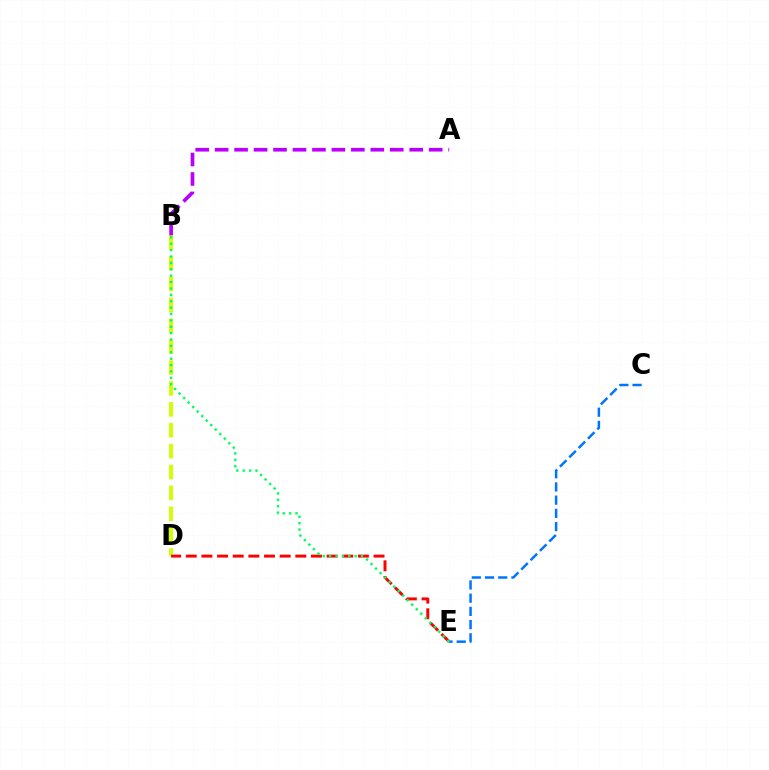{('B', 'D'): [{'color': '#d1ff00', 'line_style': 'dashed', 'thickness': 2.84}], ('A', 'B'): [{'color': '#b900ff', 'line_style': 'dashed', 'thickness': 2.64}], ('D', 'E'): [{'color': '#ff0000', 'line_style': 'dashed', 'thickness': 2.13}], ('C', 'E'): [{'color': '#0074ff', 'line_style': 'dashed', 'thickness': 1.79}], ('B', 'E'): [{'color': '#00ff5c', 'line_style': 'dotted', 'thickness': 1.74}]}